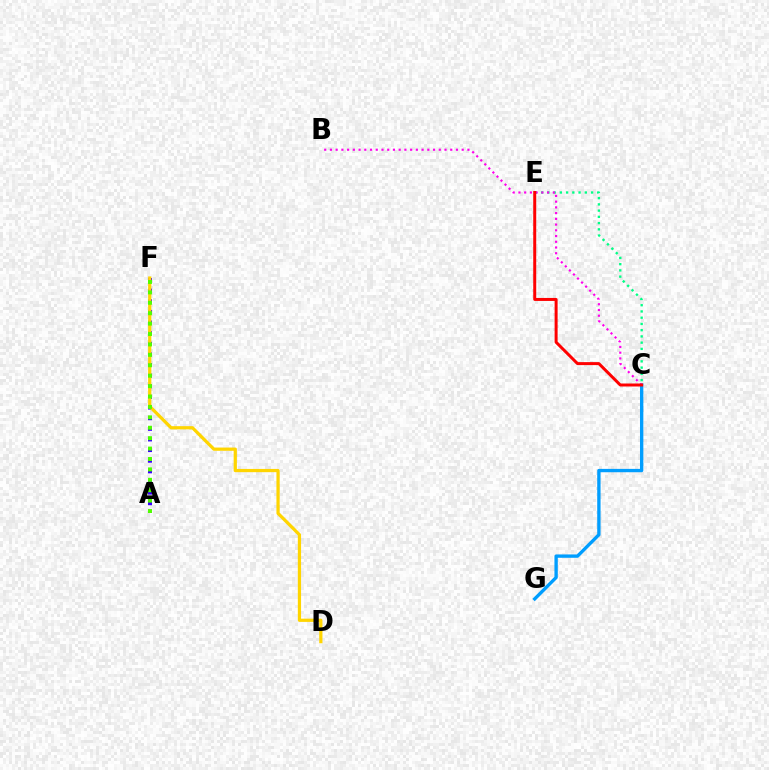{('A', 'F'): [{'color': '#3700ff', 'line_style': 'dotted', 'thickness': 2.89}, {'color': '#4fff00', 'line_style': 'dotted', 'thickness': 2.83}], ('D', 'F'): [{'color': '#ffd500', 'line_style': 'solid', 'thickness': 2.33}], ('C', 'E'): [{'color': '#00ff86', 'line_style': 'dotted', 'thickness': 1.7}, {'color': '#ff0000', 'line_style': 'solid', 'thickness': 2.15}], ('C', 'G'): [{'color': '#009eff', 'line_style': 'solid', 'thickness': 2.41}], ('B', 'C'): [{'color': '#ff00ed', 'line_style': 'dotted', 'thickness': 1.56}]}